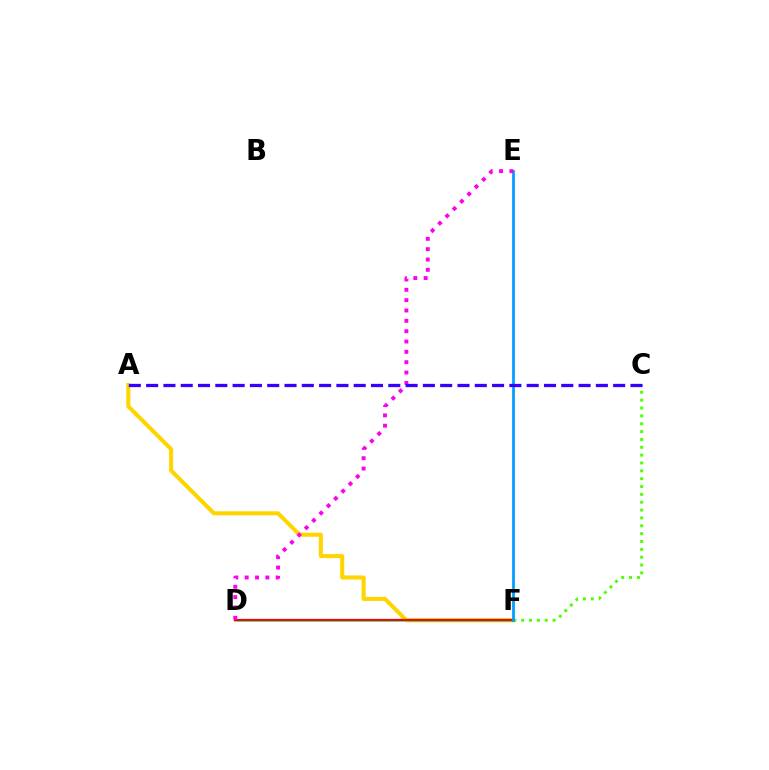{('C', 'F'): [{'color': '#4fff00', 'line_style': 'dotted', 'thickness': 2.13}], ('A', 'F'): [{'color': '#ffd500', 'line_style': 'solid', 'thickness': 2.92}], ('D', 'F'): [{'color': '#00ff86', 'line_style': 'solid', 'thickness': 1.82}, {'color': '#ff0000', 'line_style': 'solid', 'thickness': 1.6}], ('E', 'F'): [{'color': '#009eff', 'line_style': 'solid', 'thickness': 1.99}], ('D', 'E'): [{'color': '#ff00ed', 'line_style': 'dotted', 'thickness': 2.81}], ('A', 'C'): [{'color': '#3700ff', 'line_style': 'dashed', 'thickness': 2.35}]}